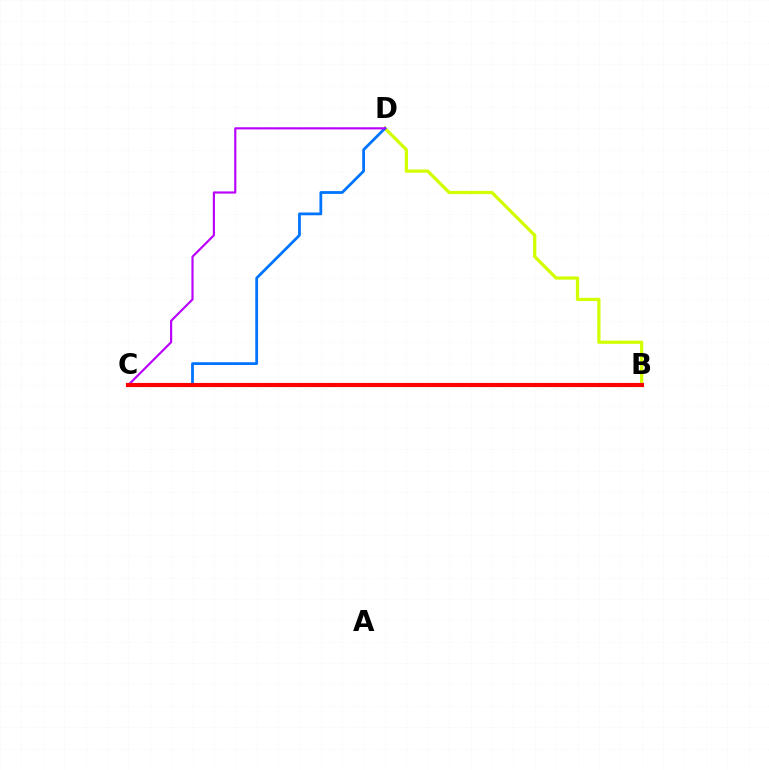{('B', 'C'): [{'color': '#00ff5c', 'line_style': 'dashed', 'thickness': 2.22}, {'color': '#ff0000', 'line_style': 'solid', 'thickness': 2.99}], ('B', 'D'): [{'color': '#d1ff00', 'line_style': 'solid', 'thickness': 2.33}], ('C', 'D'): [{'color': '#0074ff', 'line_style': 'solid', 'thickness': 2.01}, {'color': '#b900ff', 'line_style': 'solid', 'thickness': 1.55}]}